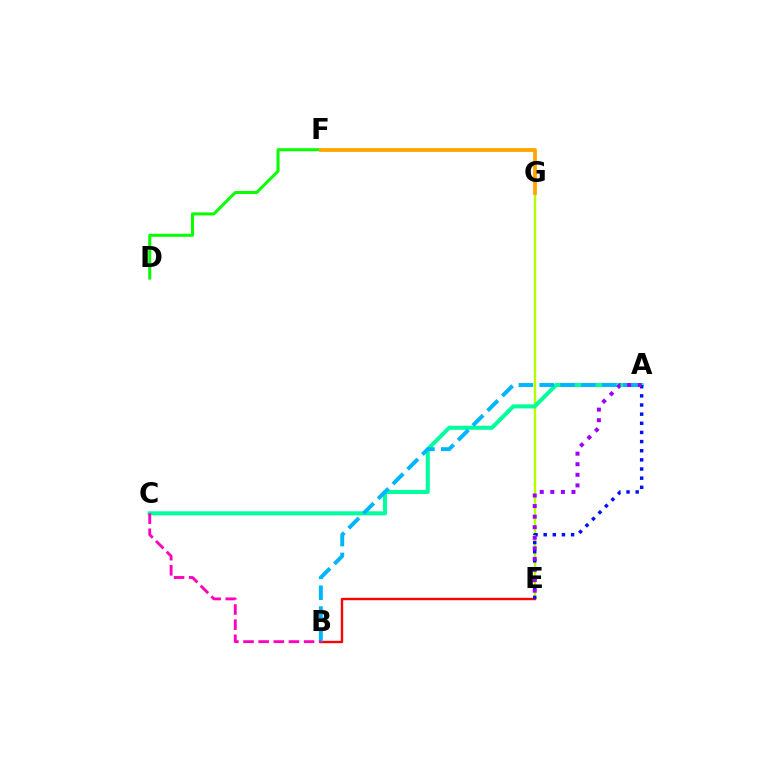{('E', 'G'): [{'color': '#b3ff00', 'line_style': 'solid', 'thickness': 1.73}], ('A', 'C'): [{'color': '#00ff9d', 'line_style': 'solid', 'thickness': 2.92}], ('B', 'E'): [{'color': '#ff0000', 'line_style': 'solid', 'thickness': 1.71}], ('A', 'B'): [{'color': '#00b5ff', 'line_style': 'dashed', 'thickness': 2.83}], ('A', 'E'): [{'color': '#0010ff', 'line_style': 'dotted', 'thickness': 2.48}, {'color': '#9b00ff', 'line_style': 'dotted', 'thickness': 2.87}], ('D', 'F'): [{'color': '#08ff00', 'line_style': 'solid', 'thickness': 2.18}], ('B', 'C'): [{'color': '#ff00bd', 'line_style': 'dashed', 'thickness': 2.06}], ('F', 'G'): [{'color': '#ffa500', 'line_style': 'solid', 'thickness': 2.73}]}